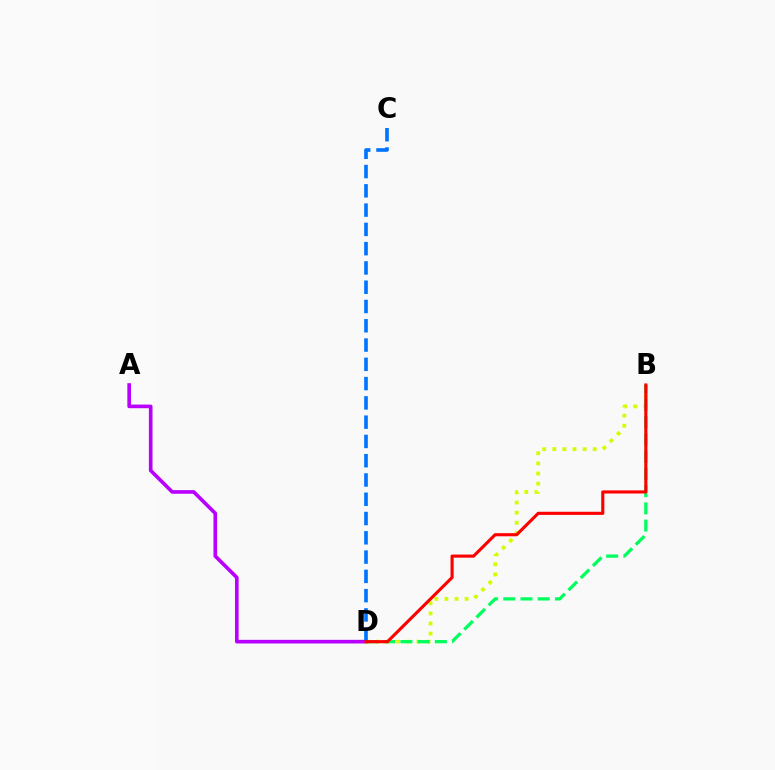{('A', 'D'): [{'color': '#b900ff', 'line_style': 'solid', 'thickness': 2.62}], ('B', 'D'): [{'color': '#d1ff00', 'line_style': 'dotted', 'thickness': 2.75}, {'color': '#00ff5c', 'line_style': 'dashed', 'thickness': 2.34}, {'color': '#ff0000', 'line_style': 'solid', 'thickness': 2.24}], ('C', 'D'): [{'color': '#0074ff', 'line_style': 'dashed', 'thickness': 2.62}]}